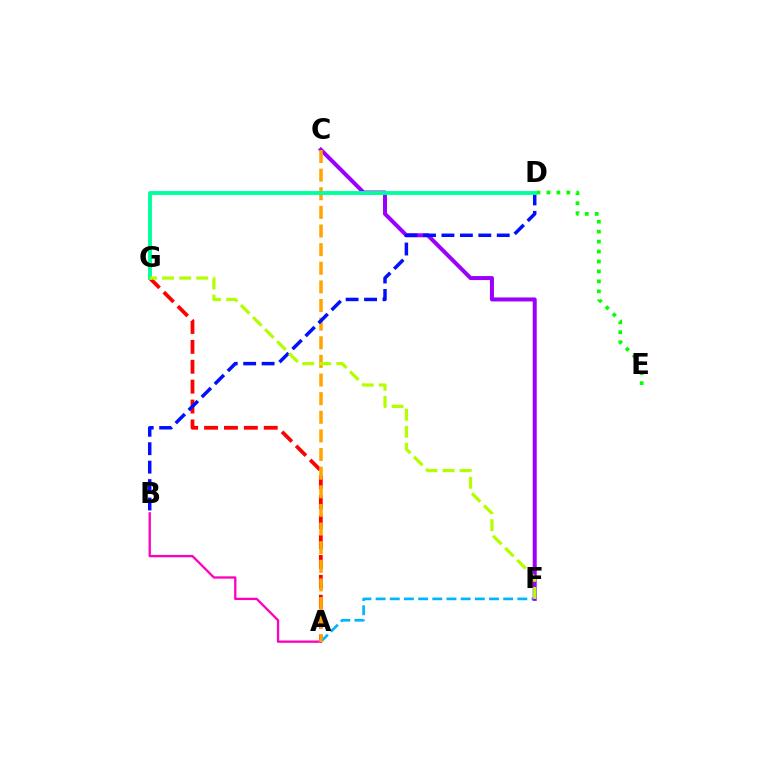{('A', 'G'): [{'color': '#ff0000', 'line_style': 'dashed', 'thickness': 2.7}], ('A', 'F'): [{'color': '#00b5ff', 'line_style': 'dashed', 'thickness': 1.93}], ('A', 'B'): [{'color': '#ff00bd', 'line_style': 'solid', 'thickness': 1.67}], ('D', 'E'): [{'color': '#08ff00', 'line_style': 'dotted', 'thickness': 2.7}], ('C', 'F'): [{'color': '#9b00ff', 'line_style': 'solid', 'thickness': 2.88}], ('A', 'C'): [{'color': '#ffa500', 'line_style': 'dashed', 'thickness': 2.53}], ('B', 'D'): [{'color': '#0010ff', 'line_style': 'dashed', 'thickness': 2.5}], ('D', 'G'): [{'color': '#00ff9d', 'line_style': 'solid', 'thickness': 2.79}], ('F', 'G'): [{'color': '#b3ff00', 'line_style': 'dashed', 'thickness': 2.32}]}